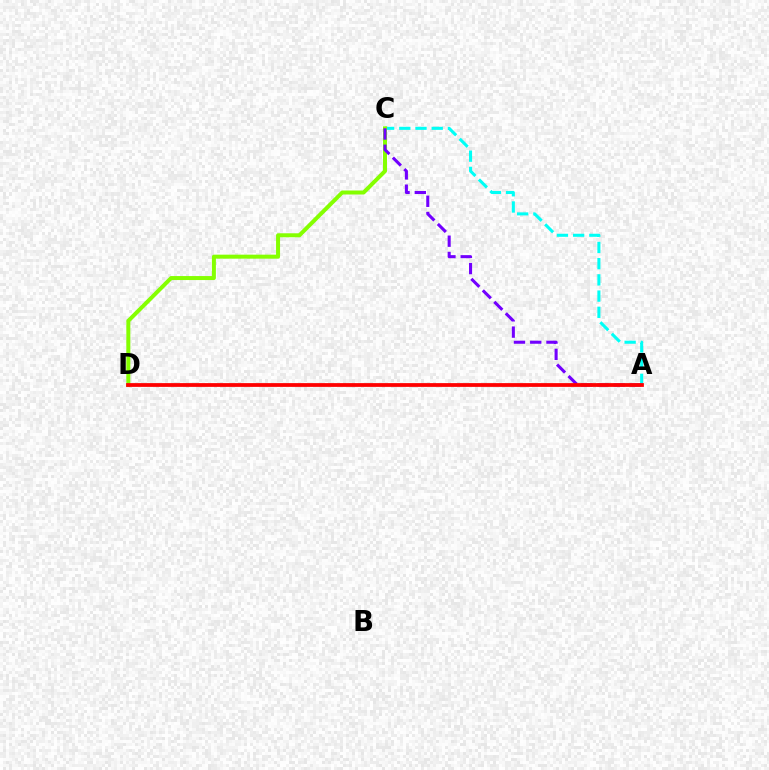{('A', 'C'): [{'color': '#00fff6', 'line_style': 'dashed', 'thickness': 2.2}, {'color': '#7200ff', 'line_style': 'dashed', 'thickness': 2.21}], ('C', 'D'): [{'color': '#84ff00', 'line_style': 'solid', 'thickness': 2.88}], ('A', 'D'): [{'color': '#ff0000', 'line_style': 'solid', 'thickness': 2.71}]}